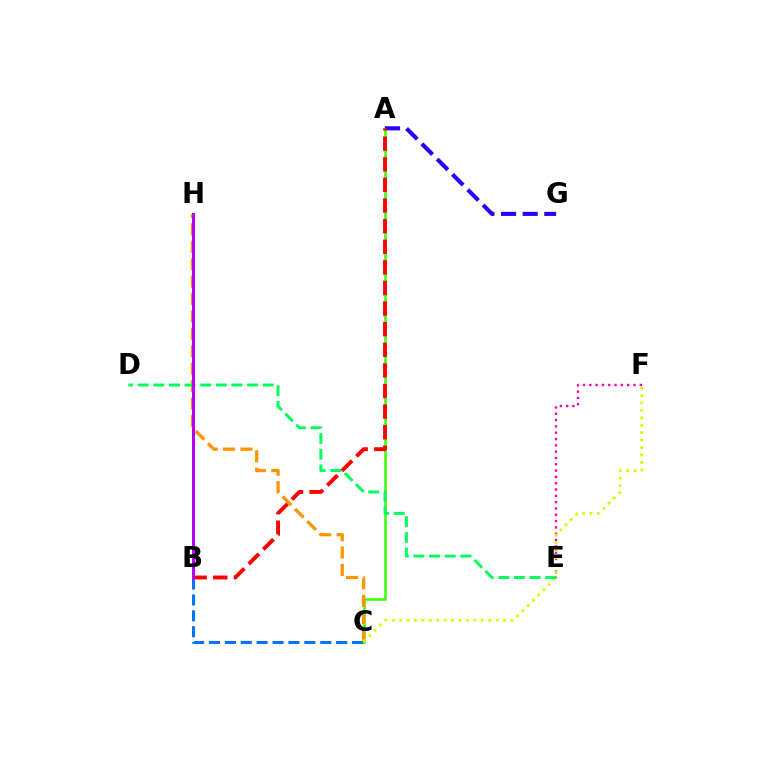{('E', 'F'): [{'color': '#ff00ac', 'line_style': 'dotted', 'thickness': 1.71}], ('A', 'C'): [{'color': '#3dff00', 'line_style': 'solid', 'thickness': 1.82}], ('B', 'C'): [{'color': '#0074ff', 'line_style': 'dashed', 'thickness': 2.16}], ('C', 'H'): [{'color': '#ff9400', 'line_style': 'dashed', 'thickness': 2.37}], ('A', 'G'): [{'color': '#2500ff', 'line_style': 'dashed', 'thickness': 2.94}], ('C', 'F'): [{'color': '#d1ff00', 'line_style': 'dotted', 'thickness': 2.02}], ('B', 'H'): [{'color': '#00fff6', 'line_style': 'dashed', 'thickness': 1.98}, {'color': '#b900ff', 'line_style': 'solid', 'thickness': 2.15}], ('D', 'E'): [{'color': '#00ff5c', 'line_style': 'dashed', 'thickness': 2.12}], ('A', 'B'): [{'color': '#ff0000', 'line_style': 'dashed', 'thickness': 2.8}]}